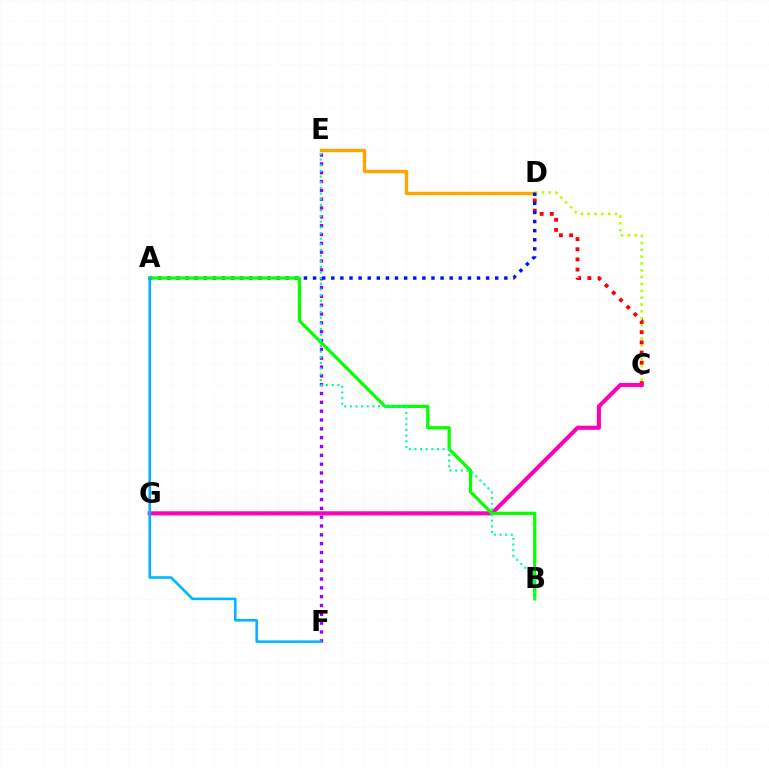{('D', 'E'): [{'color': '#ffa500', 'line_style': 'solid', 'thickness': 2.46}], ('C', 'D'): [{'color': '#b3ff00', 'line_style': 'dotted', 'thickness': 1.86}, {'color': '#ff0000', 'line_style': 'dotted', 'thickness': 2.76}], ('E', 'F'): [{'color': '#9b00ff', 'line_style': 'dotted', 'thickness': 2.4}], ('C', 'G'): [{'color': '#ff00bd', 'line_style': 'solid', 'thickness': 2.95}], ('A', 'D'): [{'color': '#0010ff', 'line_style': 'dotted', 'thickness': 2.47}], ('A', 'B'): [{'color': '#08ff00', 'line_style': 'solid', 'thickness': 2.34}], ('B', 'E'): [{'color': '#00ff9d', 'line_style': 'dotted', 'thickness': 1.53}], ('A', 'F'): [{'color': '#00b5ff', 'line_style': 'solid', 'thickness': 1.84}]}